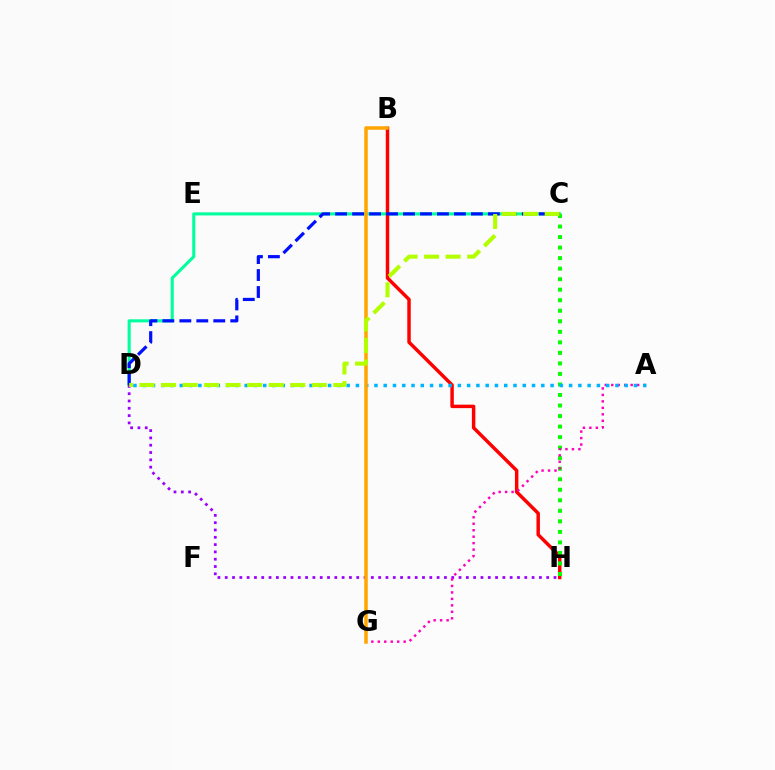{('C', 'D'): [{'color': '#00ff9d', 'line_style': 'solid', 'thickness': 2.22}, {'color': '#0010ff', 'line_style': 'dashed', 'thickness': 2.31}, {'color': '#b3ff00', 'line_style': 'dashed', 'thickness': 2.93}], ('D', 'H'): [{'color': '#9b00ff', 'line_style': 'dotted', 'thickness': 1.99}], ('B', 'H'): [{'color': '#ff0000', 'line_style': 'solid', 'thickness': 2.49}], ('C', 'H'): [{'color': '#08ff00', 'line_style': 'dotted', 'thickness': 2.86}], ('A', 'G'): [{'color': '#ff00bd', 'line_style': 'dotted', 'thickness': 1.76}], ('A', 'D'): [{'color': '#00b5ff', 'line_style': 'dotted', 'thickness': 2.52}], ('B', 'G'): [{'color': '#ffa500', 'line_style': 'solid', 'thickness': 2.52}]}